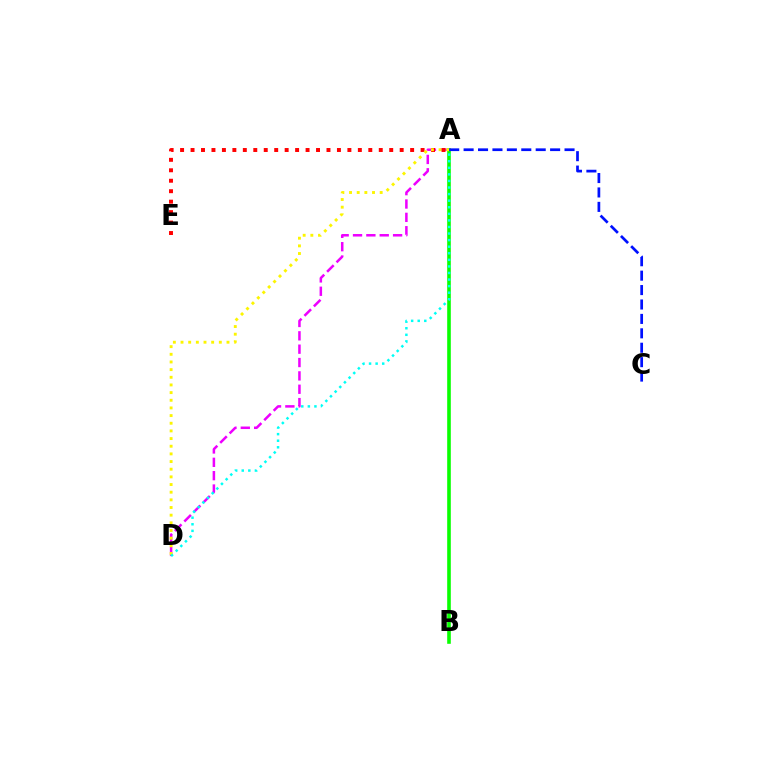{('A', 'D'): [{'color': '#ee00ff', 'line_style': 'dashed', 'thickness': 1.81}, {'color': '#fcf500', 'line_style': 'dotted', 'thickness': 2.08}, {'color': '#00fff6', 'line_style': 'dotted', 'thickness': 1.79}], ('A', 'E'): [{'color': '#ff0000', 'line_style': 'dotted', 'thickness': 2.84}], ('A', 'B'): [{'color': '#08ff00', 'line_style': 'solid', 'thickness': 2.6}], ('A', 'C'): [{'color': '#0010ff', 'line_style': 'dashed', 'thickness': 1.96}]}